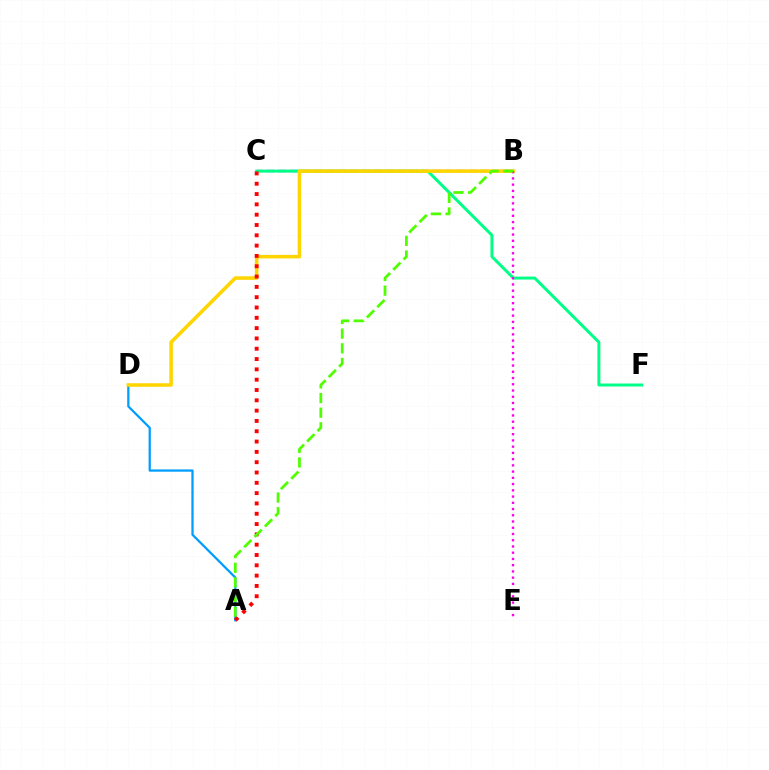{('B', 'C'): [{'color': '#3700ff', 'line_style': 'dashed', 'thickness': 1.62}], ('C', 'F'): [{'color': '#00ff86', 'line_style': 'solid', 'thickness': 2.14}], ('A', 'D'): [{'color': '#009eff', 'line_style': 'solid', 'thickness': 1.63}], ('B', 'D'): [{'color': '#ffd500', 'line_style': 'solid', 'thickness': 2.55}], ('A', 'C'): [{'color': '#ff0000', 'line_style': 'dotted', 'thickness': 2.8}], ('B', 'E'): [{'color': '#ff00ed', 'line_style': 'dotted', 'thickness': 1.69}], ('A', 'B'): [{'color': '#4fff00', 'line_style': 'dashed', 'thickness': 1.99}]}